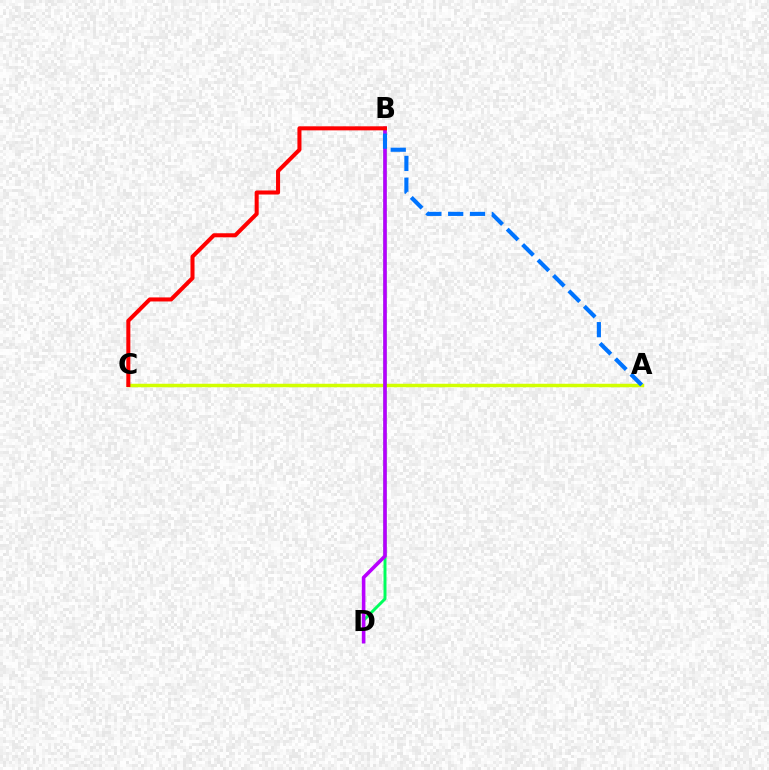{('A', 'C'): [{'color': '#d1ff00', 'line_style': 'solid', 'thickness': 2.5}], ('B', 'D'): [{'color': '#00ff5c', 'line_style': 'solid', 'thickness': 2.12}, {'color': '#b900ff', 'line_style': 'solid', 'thickness': 2.59}], ('B', 'C'): [{'color': '#ff0000', 'line_style': 'solid', 'thickness': 2.91}], ('A', 'B'): [{'color': '#0074ff', 'line_style': 'dashed', 'thickness': 2.96}]}